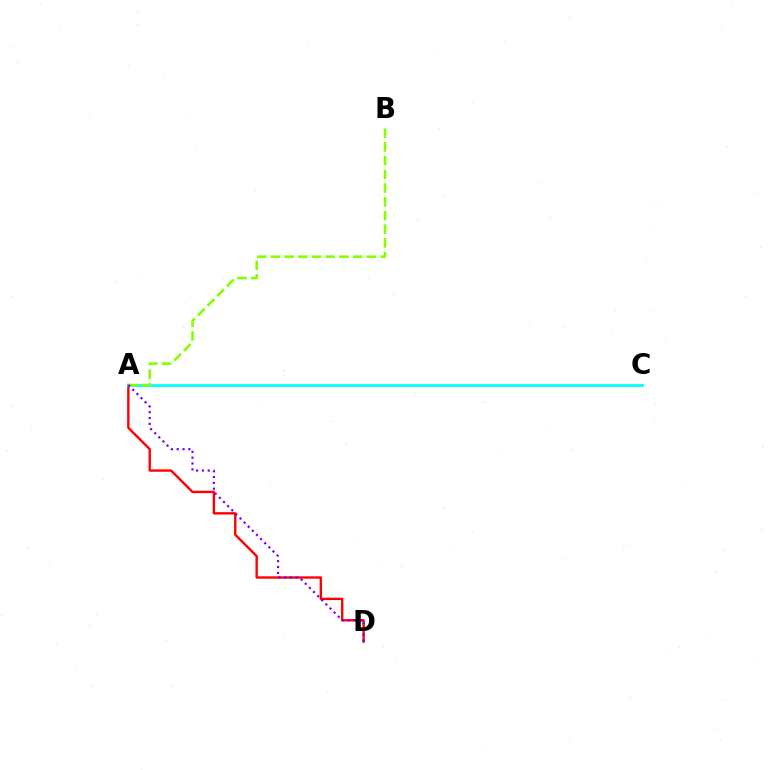{('A', 'D'): [{'color': '#ff0000', 'line_style': 'solid', 'thickness': 1.71}, {'color': '#7200ff', 'line_style': 'dotted', 'thickness': 1.58}], ('A', 'C'): [{'color': '#00fff6', 'line_style': 'solid', 'thickness': 1.99}], ('A', 'B'): [{'color': '#84ff00', 'line_style': 'dashed', 'thickness': 1.86}]}